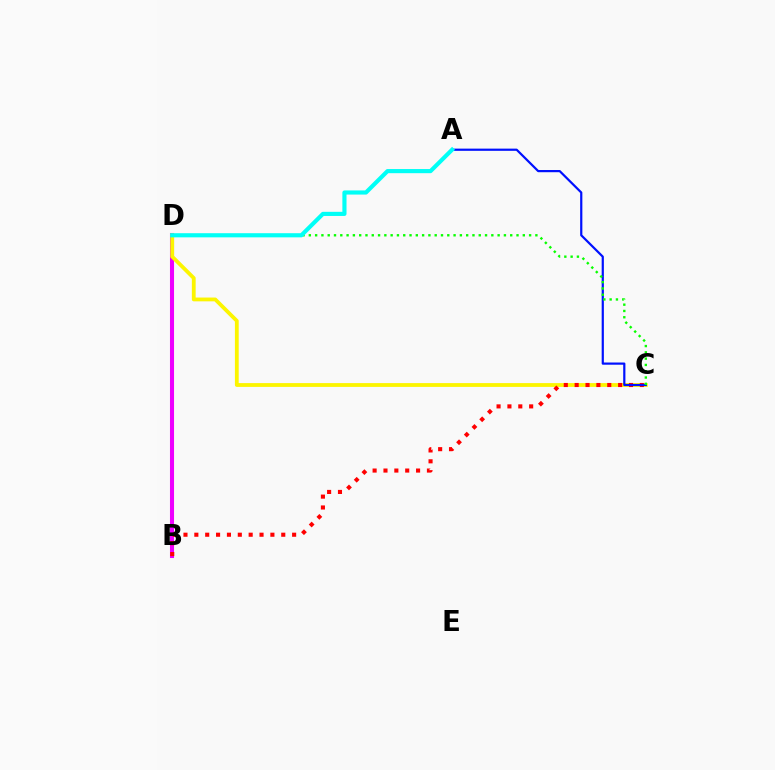{('B', 'D'): [{'color': '#ee00ff', 'line_style': 'solid', 'thickness': 2.92}], ('C', 'D'): [{'color': '#fcf500', 'line_style': 'solid', 'thickness': 2.74}, {'color': '#08ff00', 'line_style': 'dotted', 'thickness': 1.71}], ('B', 'C'): [{'color': '#ff0000', 'line_style': 'dotted', 'thickness': 2.95}], ('A', 'C'): [{'color': '#0010ff', 'line_style': 'solid', 'thickness': 1.59}], ('A', 'D'): [{'color': '#00fff6', 'line_style': 'solid', 'thickness': 2.98}]}